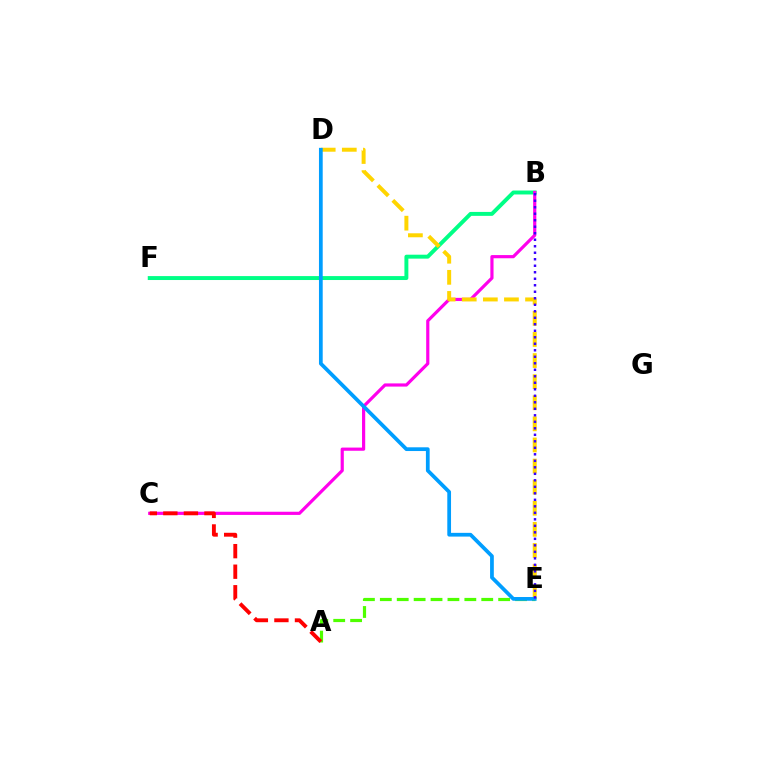{('A', 'E'): [{'color': '#4fff00', 'line_style': 'dashed', 'thickness': 2.3}], ('B', 'F'): [{'color': '#00ff86', 'line_style': 'solid', 'thickness': 2.83}], ('B', 'C'): [{'color': '#ff00ed', 'line_style': 'solid', 'thickness': 2.29}], ('D', 'E'): [{'color': '#ffd500', 'line_style': 'dashed', 'thickness': 2.87}, {'color': '#009eff', 'line_style': 'solid', 'thickness': 2.69}], ('A', 'C'): [{'color': '#ff0000', 'line_style': 'dashed', 'thickness': 2.79}], ('B', 'E'): [{'color': '#3700ff', 'line_style': 'dotted', 'thickness': 1.77}]}